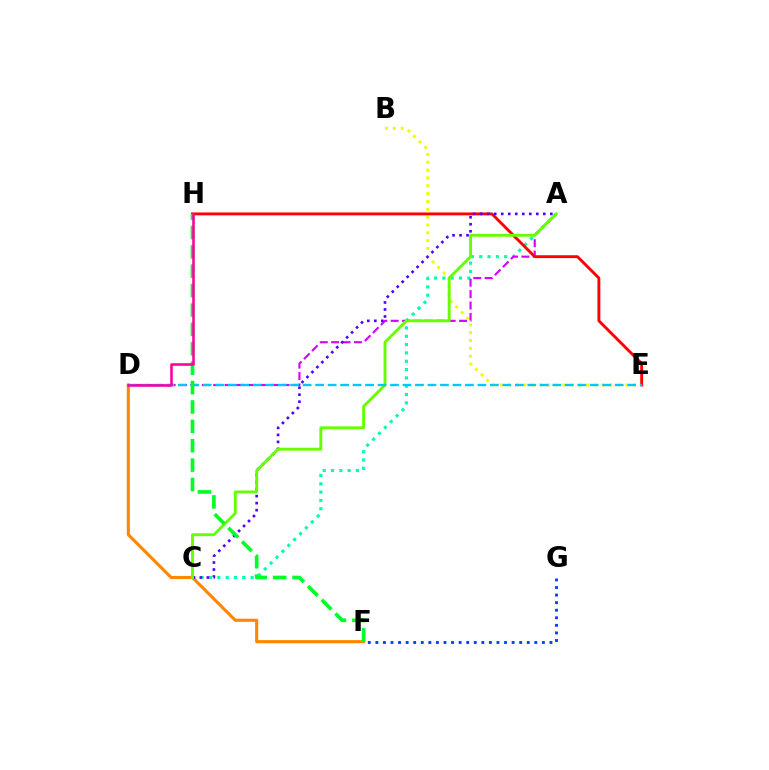{('B', 'E'): [{'color': '#eeff00', 'line_style': 'dotted', 'thickness': 2.13}], ('A', 'C'): [{'color': '#00ffaf', 'line_style': 'dotted', 'thickness': 2.26}, {'color': '#4f00ff', 'line_style': 'dotted', 'thickness': 1.9}, {'color': '#66ff00', 'line_style': 'solid', 'thickness': 2.08}], ('D', 'F'): [{'color': '#ff8800', 'line_style': 'solid', 'thickness': 2.25}], ('A', 'D'): [{'color': '#d600ff', 'line_style': 'dashed', 'thickness': 1.55}], ('E', 'H'): [{'color': '#ff0000', 'line_style': 'solid', 'thickness': 2.07}], ('F', 'G'): [{'color': '#003fff', 'line_style': 'dotted', 'thickness': 2.06}], ('D', 'E'): [{'color': '#00c7ff', 'line_style': 'dashed', 'thickness': 1.7}], ('F', 'H'): [{'color': '#00ff27', 'line_style': 'dashed', 'thickness': 2.63}], ('D', 'H'): [{'color': '#ff00a0', 'line_style': 'solid', 'thickness': 1.86}]}